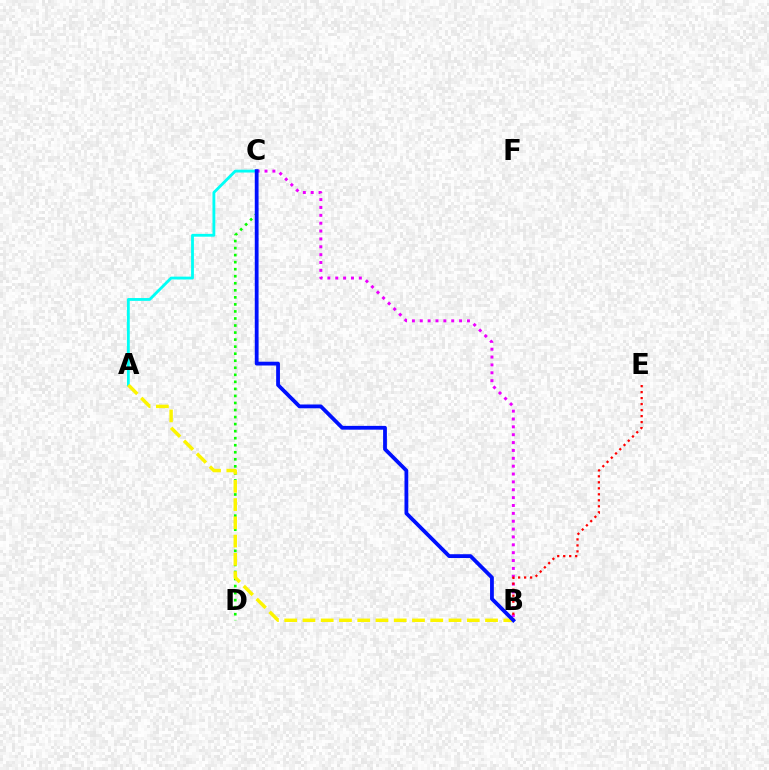{('B', 'C'): [{'color': '#ee00ff', 'line_style': 'dotted', 'thickness': 2.14}, {'color': '#0010ff', 'line_style': 'solid', 'thickness': 2.73}], ('B', 'E'): [{'color': '#ff0000', 'line_style': 'dotted', 'thickness': 1.63}], ('C', 'D'): [{'color': '#08ff00', 'line_style': 'dotted', 'thickness': 1.91}], ('A', 'C'): [{'color': '#00fff6', 'line_style': 'solid', 'thickness': 2.03}], ('A', 'B'): [{'color': '#fcf500', 'line_style': 'dashed', 'thickness': 2.48}]}